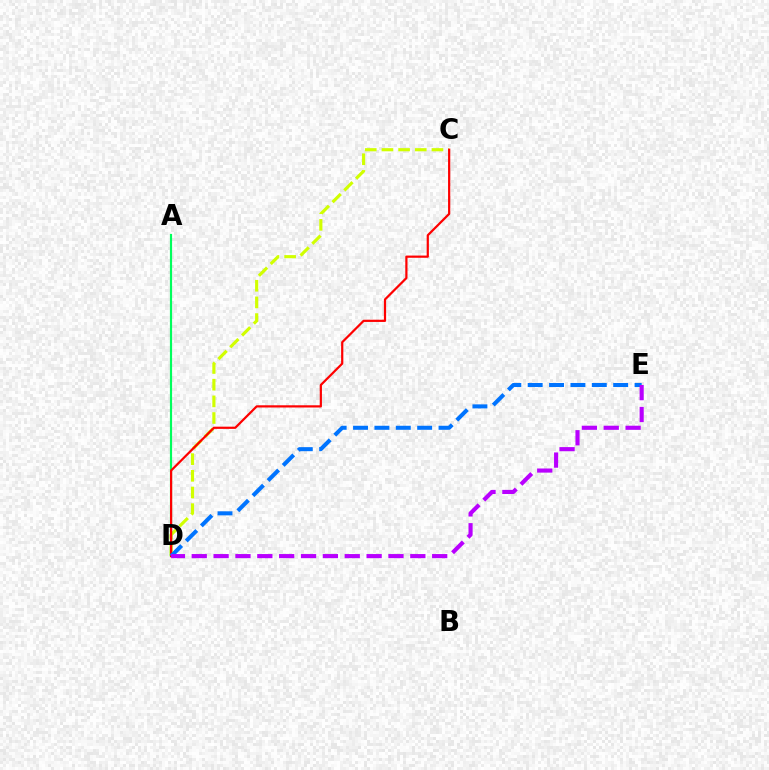{('C', 'D'): [{'color': '#d1ff00', 'line_style': 'dashed', 'thickness': 2.26}, {'color': '#ff0000', 'line_style': 'solid', 'thickness': 1.59}], ('A', 'D'): [{'color': '#00ff5c', 'line_style': 'solid', 'thickness': 1.57}], ('D', 'E'): [{'color': '#0074ff', 'line_style': 'dashed', 'thickness': 2.9}, {'color': '#b900ff', 'line_style': 'dashed', 'thickness': 2.97}]}